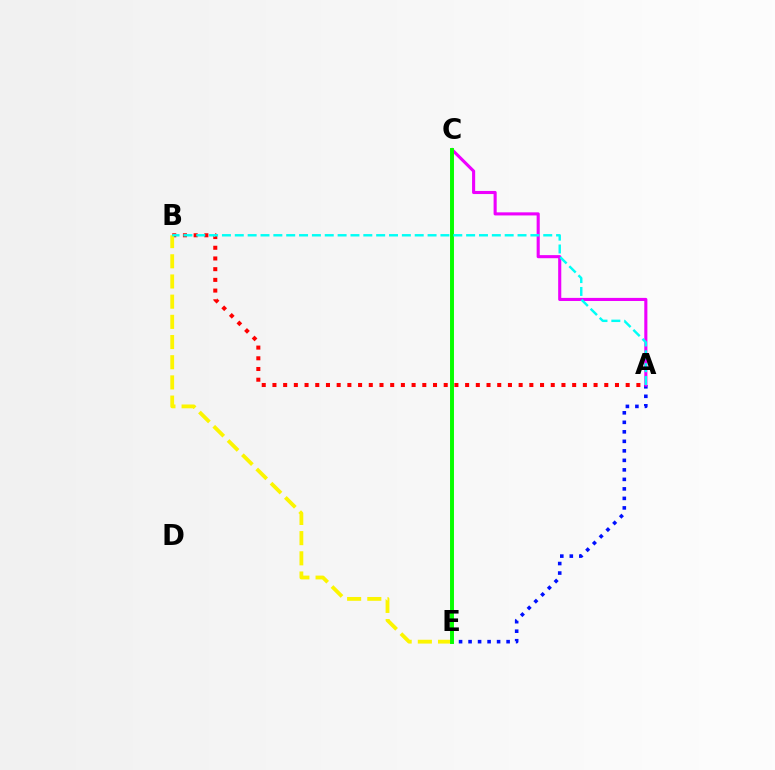{('A', 'E'): [{'color': '#0010ff', 'line_style': 'dotted', 'thickness': 2.58}], ('A', 'C'): [{'color': '#ee00ff', 'line_style': 'solid', 'thickness': 2.23}], ('A', 'B'): [{'color': '#ff0000', 'line_style': 'dotted', 'thickness': 2.91}, {'color': '#00fff6', 'line_style': 'dashed', 'thickness': 1.75}], ('B', 'E'): [{'color': '#fcf500', 'line_style': 'dashed', 'thickness': 2.74}], ('C', 'E'): [{'color': '#08ff00', 'line_style': 'solid', 'thickness': 2.84}]}